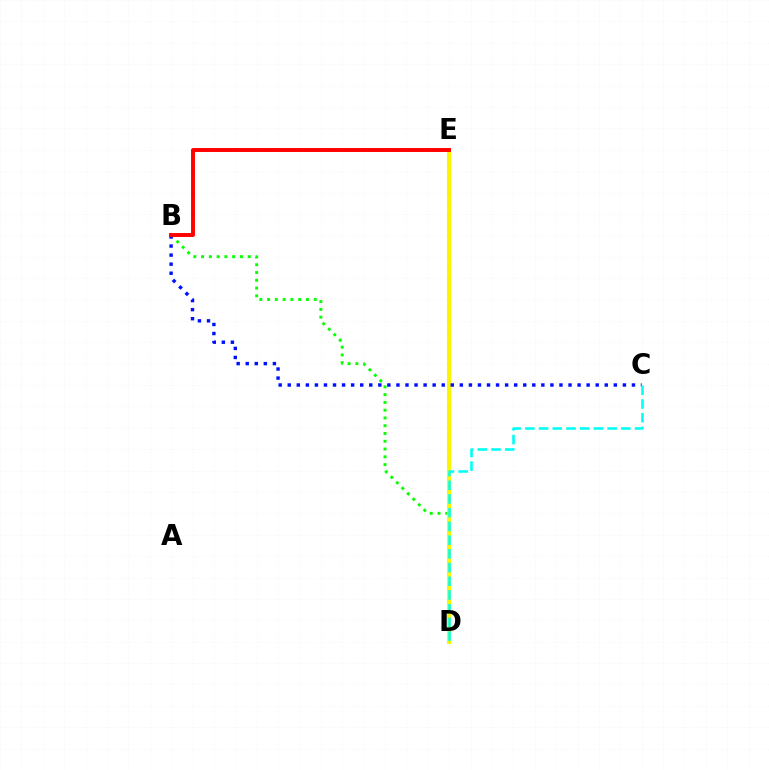{('B', 'D'): [{'color': '#08ff00', 'line_style': 'dotted', 'thickness': 2.11}], ('D', 'E'): [{'color': '#ee00ff', 'line_style': 'dotted', 'thickness': 1.56}, {'color': '#fcf500', 'line_style': 'solid', 'thickness': 2.93}], ('B', 'C'): [{'color': '#0010ff', 'line_style': 'dotted', 'thickness': 2.46}], ('B', 'E'): [{'color': '#ff0000', 'line_style': 'solid', 'thickness': 2.83}], ('C', 'D'): [{'color': '#00fff6', 'line_style': 'dashed', 'thickness': 1.86}]}